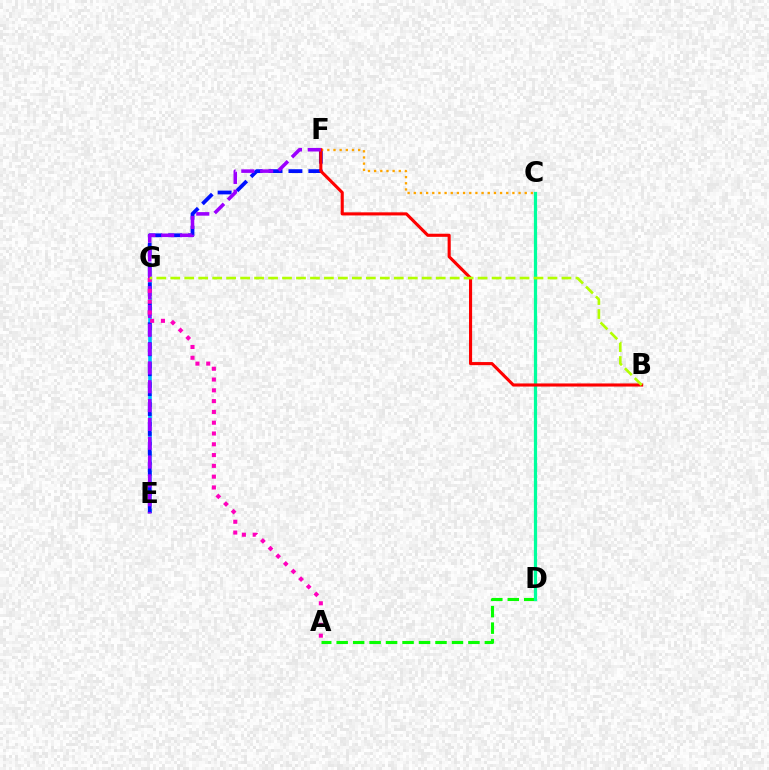{('A', 'D'): [{'color': '#08ff00', 'line_style': 'dashed', 'thickness': 2.24}], ('E', 'G'): [{'color': '#00b5ff', 'line_style': 'dashed', 'thickness': 2.62}], ('E', 'F'): [{'color': '#0010ff', 'line_style': 'dashed', 'thickness': 2.71}, {'color': '#9b00ff', 'line_style': 'dashed', 'thickness': 2.56}], ('C', 'D'): [{'color': '#00ff9d', 'line_style': 'solid', 'thickness': 2.32}], ('C', 'F'): [{'color': '#ffa500', 'line_style': 'dotted', 'thickness': 1.67}], ('B', 'F'): [{'color': '#ff0000', 'line_style': 'solid', 'thickness': 2.23}], ('A', 'G'): [{'color': '#ff00bd', 'line_style': 'dotted', 'thickness': 2.93}], ('B', 'G'): [{'color': '#b3ff00', 'line_style': 'dashed', 'thickness': 1.9}]}